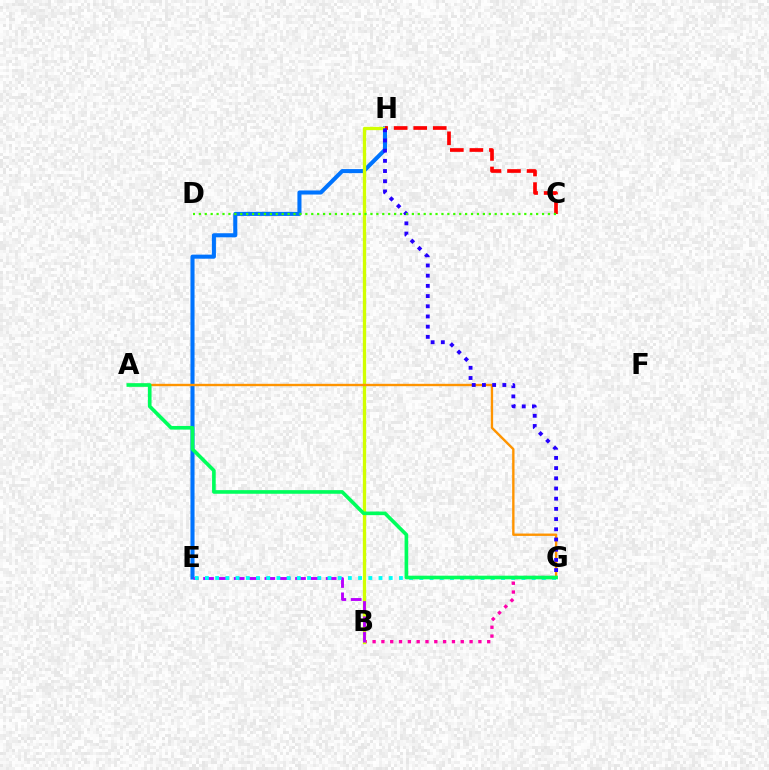{('B', 'G'): [{'color': '#ff00ac', 'line_style': 'dotted', 'thickness': 2.4}], ('E', 'H'): [{'color': '#0074ff', 'line_style': 'solid', 'thickness': 2.93}], ('B', 'H'): [{'color': '#d1ff00', 'line_style': 'solid', 'thickness': 2.37}], ('C', 'H'): [{'color': '#ff0000', 'line_style': 'dashed', 'thickness': 2.65}], ('A', 'G'): [{'color': '#ff9400', 'line_style': 'solid', 'thickness': 1.71}, {'color': '#00ff5c', 'line_style': 'solid', 'thickness': 2.62}], ('B', 'E'): [{'color': '#b900ff', 'line_style': 'dashed', 'thickness': 2.08}], ('G', 'H'): [{'color': '#2500ff', 'line_style': 'dotted', 'thickness': 2.77}], ('E', 'G'): [{'color': '#00fff6', 'line_style': 'dotted', 'thickness': 2.77}], ('C', 'D'): [{'color': '#3dff00', 'line_style': 'dotted', 'thickness': 1.61}]}